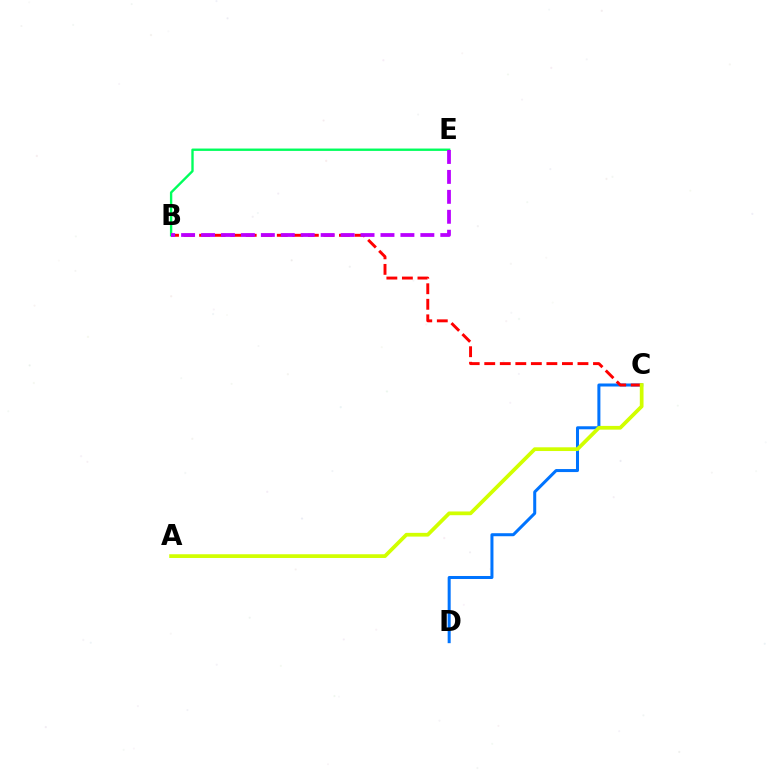{('C', 'D'): [{'color': '#0074ff', 'line_style': 'solid', 'thickness': 2.17}], ('B', 'C'): [{'color': '#ff0000', 'line_style': 'dashed', 'thickness': 2.11}], ('B', 'E'): [{'color': '#00ff5c', 'line_style': 'solid', 'thickness': 1.71}, {'color': '#b900ff', 'line_style': 'dashed', 'thickness': 2.71}], ('A', 'C'): [{'color': '#d1ff00', 'line_style': 'solid', 'thickness': 2.69}]}